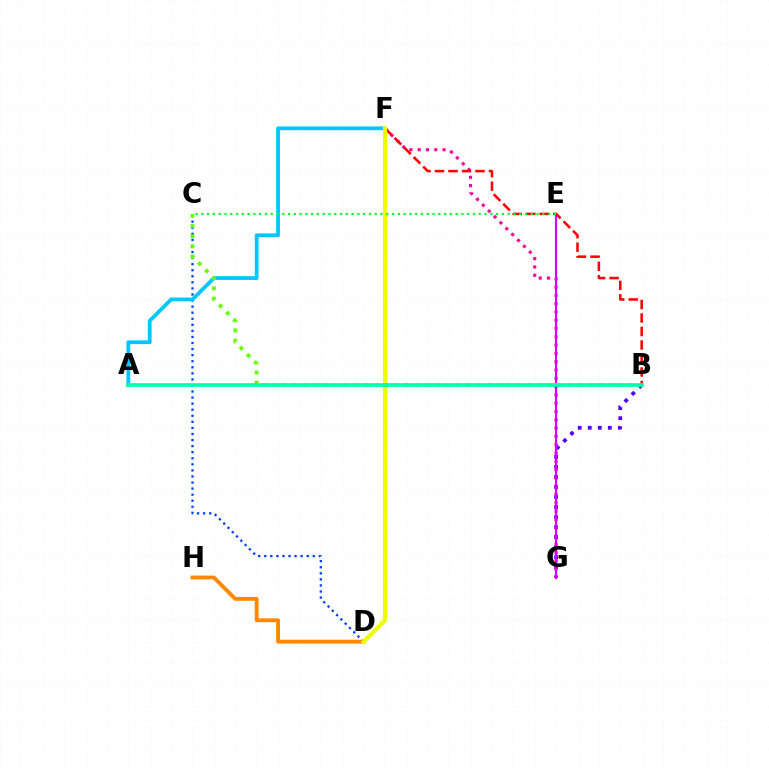{('D', 'H'): [{'color': '#ff8800', 'line_style': 'solid', 'thickness': 2.78}], ('C', 'D'): [{'color': '#003fff', 'line_style': 'dotted', 'thickness': 1.65}], ('A', 'F'): [{'color': '#00c7ff', 'line_style': 'solid', 'thickness': 2.72}], ('B', 'G'): [{'color': '#4f00ff', 'line_style': 'dotted', 'thickness': 2.73}], ('F', 'G'): [{'color': '#ff00a0', 'line_style': 'dotted', 'thickness': 2.26}], ('E', 'G'): [{'color': '#d600ff', 'line_style': 'solid', 'thickness': 1.54}], ('B', 'F'): [{'color': '#ff0000', 'line_style': 'dashed', 'thickness': 1.83}], ('D', 'F'): [{'color': '#eeff00', 'line_style': 'solid', 'thickness': 3.0}], ('C', 'E'): [{'color': '#00ff27', 'line_style': 'dotted', 'thickness': 1.57}], ('B', 'C'): [{'color': '#66ff00', 'line_style': 'dotted', 'thickness': 2.77}], ('A', 'B'): [{'color': '#00ffaf', 'line_style': 'solid', 'thickness': 2.62}]}